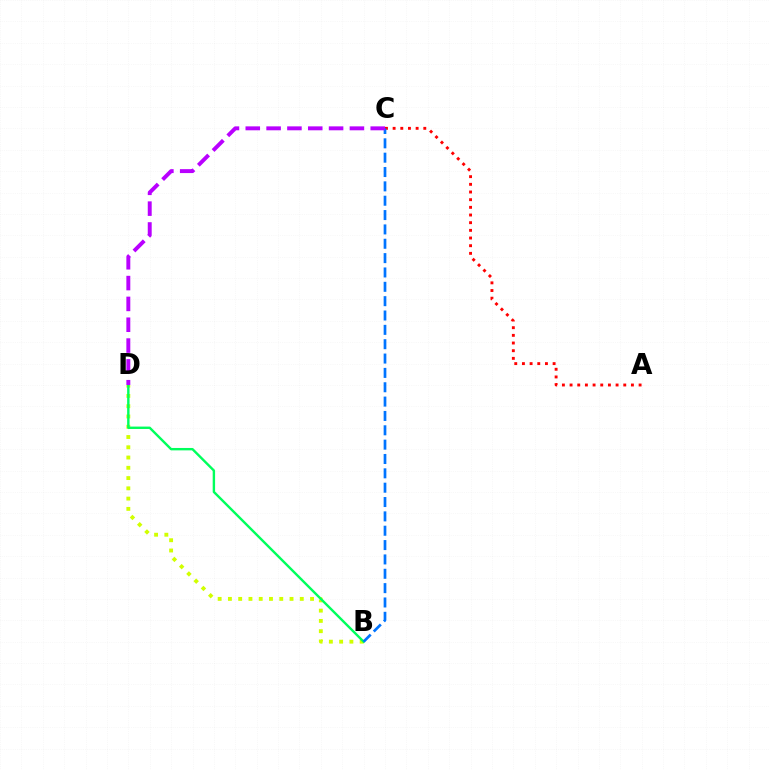{('B', 'D'): [{'color': '#d1ff00', 'line_style': 'dotted', 'thickness': 2.79}, {'color': '#00ff5c', 'line_style': 'solid', 'thickness': 1.73}], ('A', 'C'): [{'color': '#ff0000', 'line_style': 'dotted', 'thickness': 2.08}], ('B', 'C'): [{'color': '#0074ff', 'line_style': 'dashed', 'thickness': 1.95}], ('C', 'D'): [{'color': '#b900ff', 'line_style': 'dashed', 'thickness': 2.83}]}